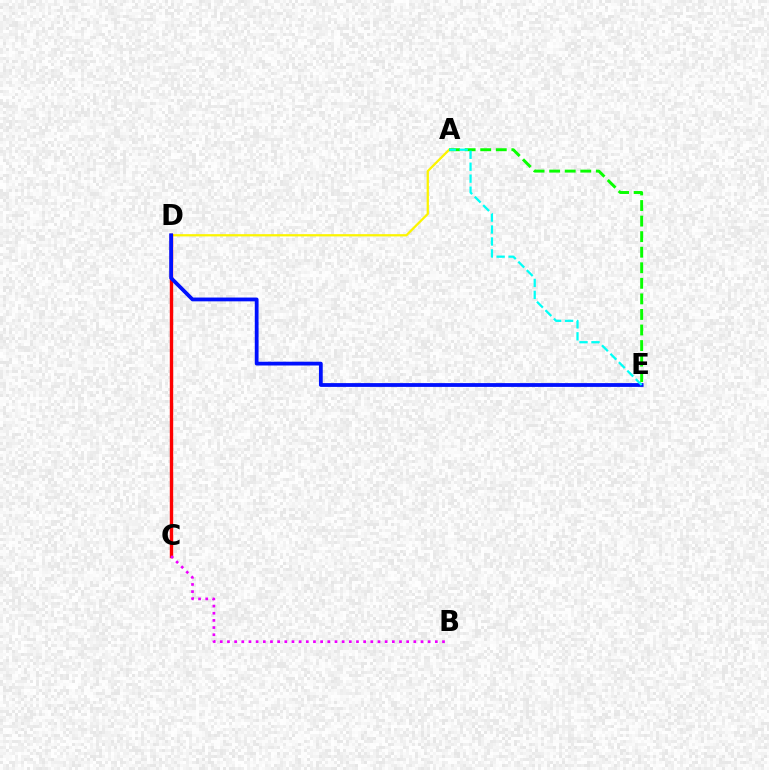{('A', 'D'): [{'color': '#fcf500', 'line_style': 'solid', 'thickness': 1.63}], ('C', 'D'): [{'color': '#ff0000', 'line_style': 'solid', 'thickness': 2.44}], ('A', 'E'): [{'color': '#08ff00', 'line_style': 'dashed', 'thickness': 2.11}, {'color': '#00fff6', 'line_style': 'dashed', 'thickness': 1.62}], ('D', 'E'): [{'color': '#0010ff', 'line_style': 'solid', 'thickness': 2.72}], ('B', 'C'): [{'color': '#ee00ff', 'line_style': 'dotted', 'thickness': 1.95}]}